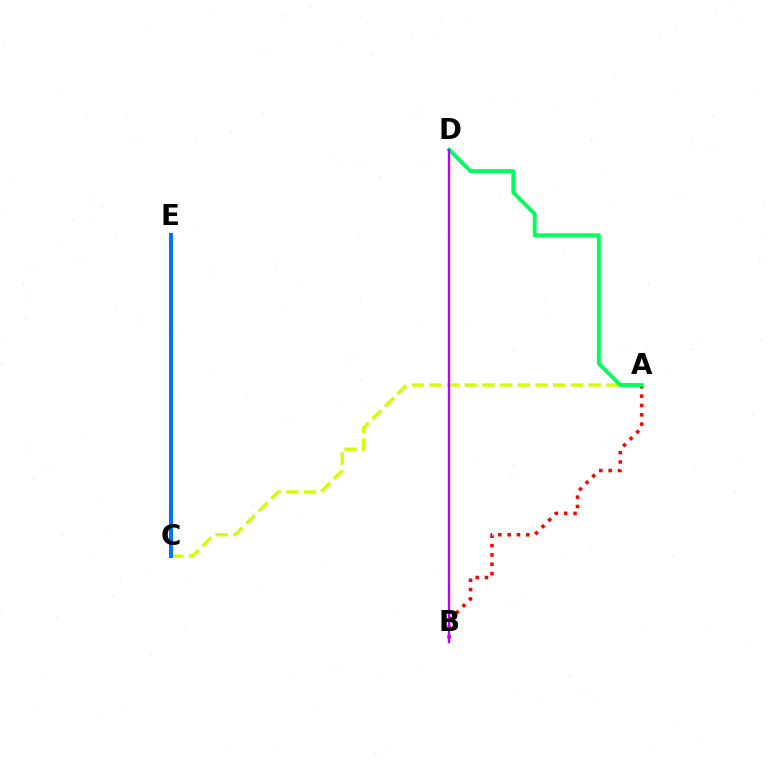{('A', 'C'): [{'color': '#d1ff00', 'line_style': 'dashed', 'thickness': 2.4}], ('A', 'B'): [{'color': '#ff0000', 'line_style': 'dotted', 'thickness': 2.54}], ('C', 'E'): [{'color': '#0074ff', 'line_style': 'solid', 'thickness': 2.91}], ('A', 'D'): [{'color': '#00ff5c', 'line_style': 'solid', 'thickness': 2.82}], ('B', 'D'): [{'color': '#b900ff', 'line_style': 'solid', 'thickness': 1.69}]}